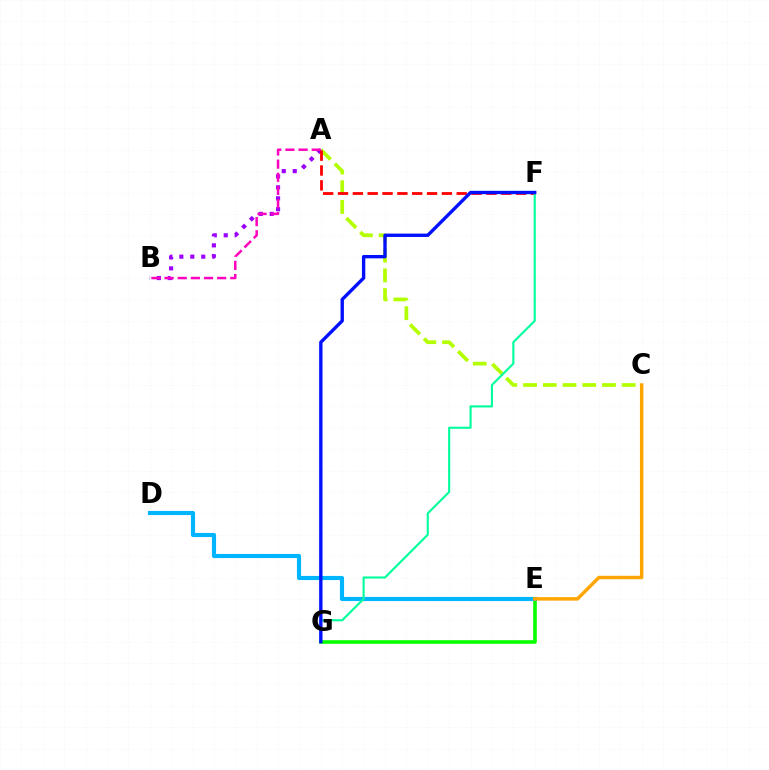{('E', 'G'): [{'color': '#08ff00', 'line_style': 'solid', 'thickness': 2.6}], ('A', 'C'): [{'color': '#b3ff00', 'line_style': 'dashed', 'thickness': 2.68}], ('D', 'E'): [{'color': '#00b5ff', 'line_style': 'solid', 'thickness': 2.98}], ('A', 'B'): [{'color': '#9b00ff', 'line_style': 'dotted', 'thickness': 2.98}, {'color': '#ff00bd', 'line_style': 'dashed', 'thickness': 1.79}], ('A', 'F'): [{'color': '#ff0000', 'line_style': 'dashed', 'thickness': 2.02}], ('C', 'E'): [{'color': '#ffa500', 'line_style': 'solid', 'thickness': 2.48}], ('F', 'G'): [{'color': '#00ff9d', 'line_style': 'solid', 'thickness': 1.53}, {'color': '#0010ff', 'line_style': 'solid', 'thickness': 2.42}]}